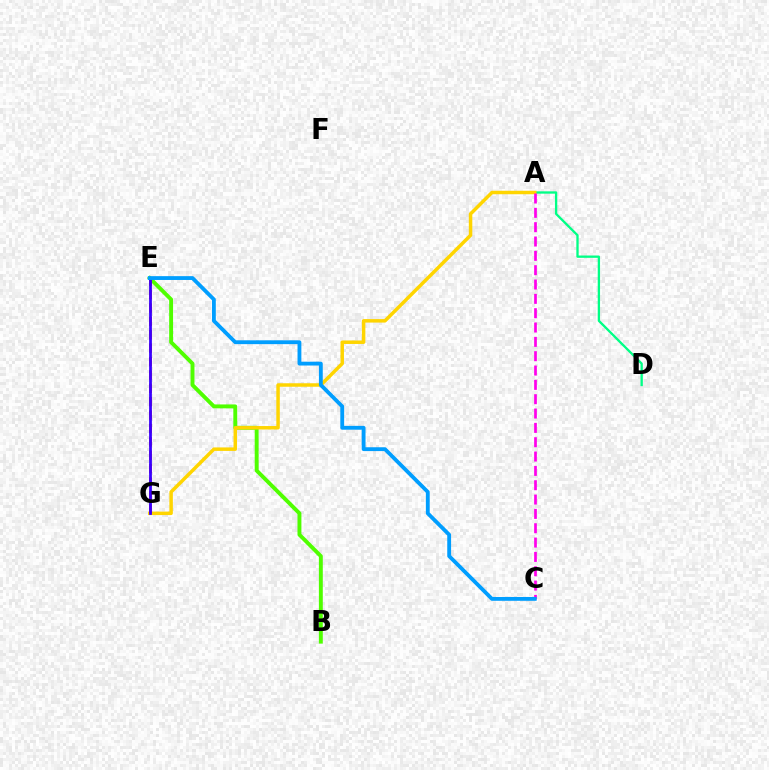{('B', 'E'): [{'color': '#4fff00', 'line_style': 'solid', 'thickness': 2.81}], ('A', 'D'): [{'color': '#00ff86', 'line_style': 'solid', 'thickness': 1.67}], ('A', 'G'): [{'color': '#ffd500', 'line_style': 'solid', 'thickness': 2.51}], ('A', 'C'): [{'color': '#ff00ed', 'line_style': 'dashed', 'thickness': 1.95}], ('E', 'G'): [{'color': '#ff0000', 'line_style': 'dashed', 'thickness': 1.82}, {'color': '#3700ff', 'line_style': 'solid', 'thickness': 1.99}], ('C', 'E'): [{'color': '#009eff', 'line_style': 'solid', 'thickness': 2.76}]}